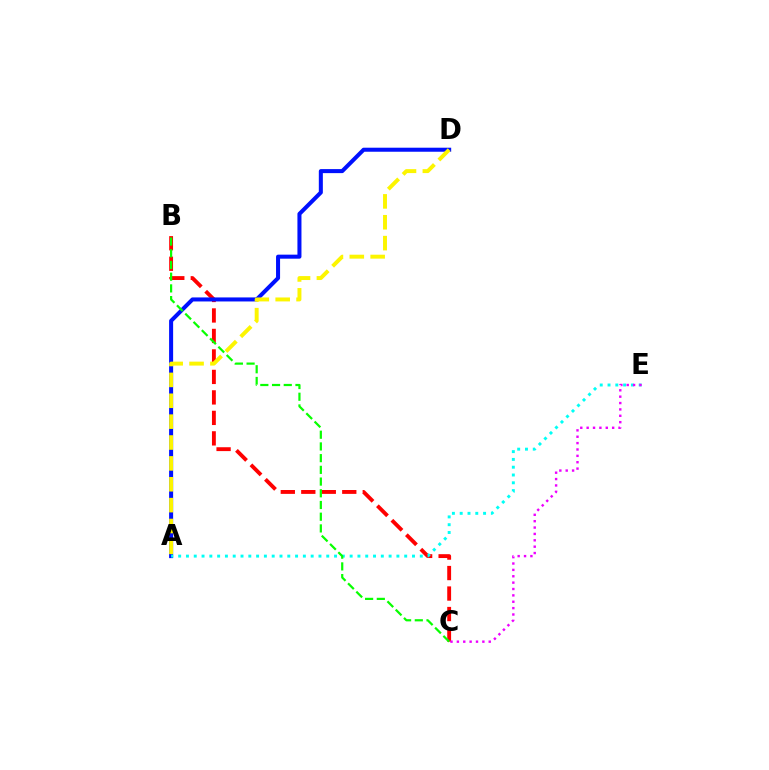{('B', 'C'): [{'color': '#ff0000', 'line_style': 'dashed', 'thickness': 2.78}, {'color': '#08ff00', 'line_style': 'dashed', 'thickness': 1.59}], ('A', 'D'): [{'color': '#0010ff', 'line_style': 'solid', 'thickness': 2.9}, {'color': '#fcf500', 'line_style': 'dashed', 'thickness': 2.84}], ('A', 'E'): [{'color': '#00fff6', 'line_style': 'dotted', 'thickness': 2.12}], ('C', 'E'): [{'color': '#ee00ff', 'line_style': 'dotted', 'thickness': 1.73}]}